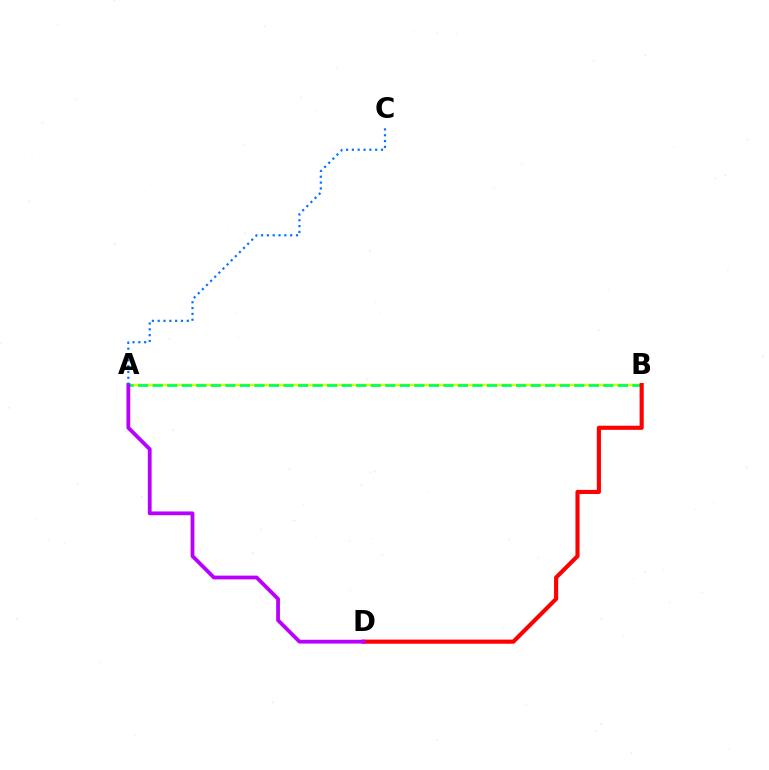{('A', 'B'): [{'color': '#d1ff00', 'line_style': 'solid', 'thickness': 1.73}, {'color': '#00ff5c', 'line_style': 'dashed', 'thickness': 1.97}], ('B', 'D'): [{'color': '#ff0000', 'line_style': 'solid', 'thickness': 2.97}], ('A', 'D'): [{'color': '#b900ff', 'line_style': 'solid', 'thickness': 2.73}], ('A', 'C'): [{'color': '#0074ff', 'line_style': 'dotted', 'thickness': 1.58}]}